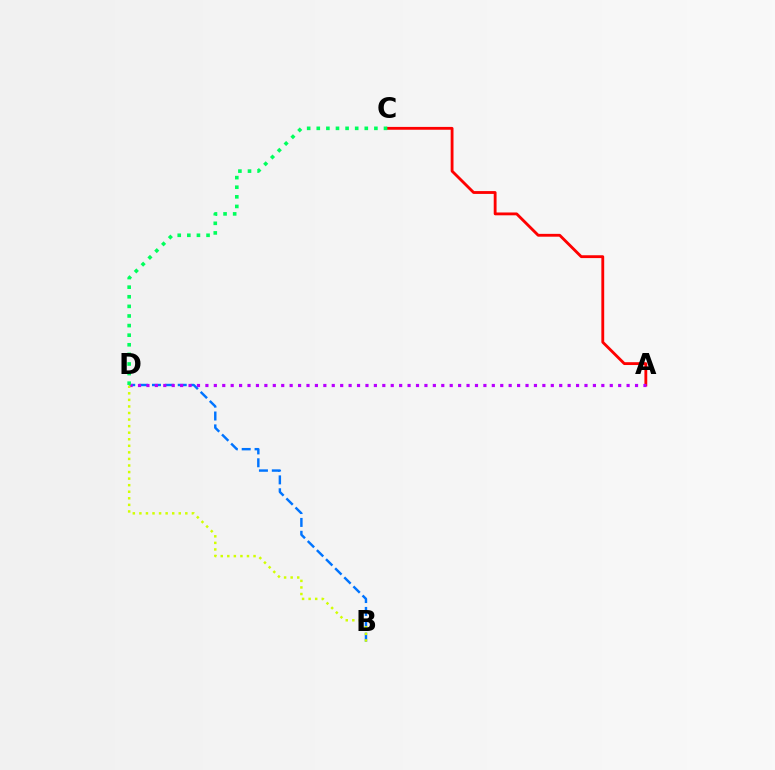{('A', 'C'): [{'color': '#ff0000', 'line_style': 'solid', 'thickness': 2.04}], ('B', 'D'): [{'color': '#0074ff', 'line_style': 'dashed', 'thickness': 1.75}, {'color': '#d1ff00', 'line_style': 'dotted', 'thickness': 1.78}], ('A', 'D'): [{'color': '#b900ff', 'line_style': 'dotted', 'thickness': 2.29}], ('C', 'D'): [{'color': '#00ff5c', 'line_style': 'dotted', 'thickness': 2.61}]}